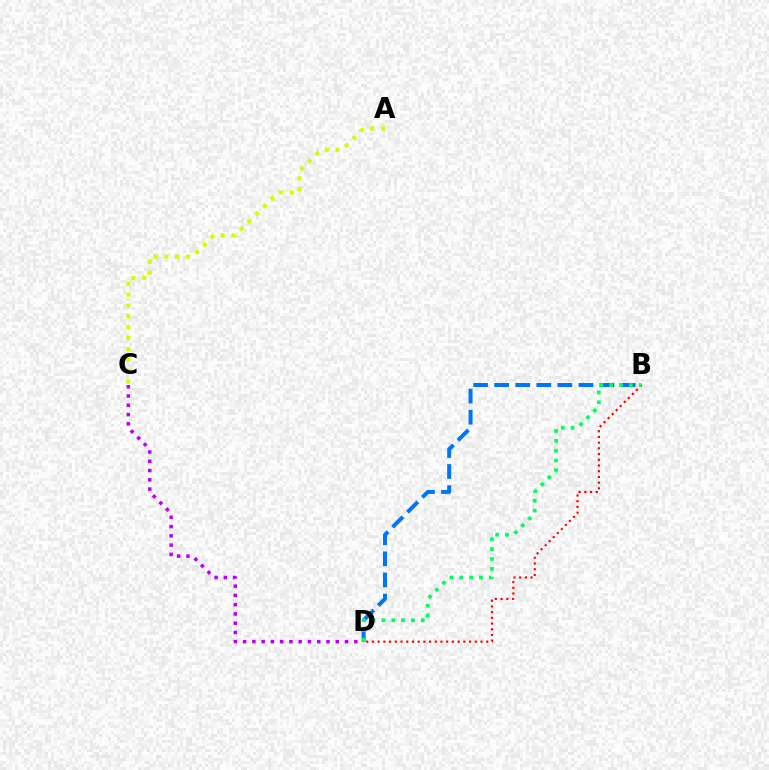{('B', 'D'): [{'color': '#ff0000', 'line_style': 'dotted', 'thickness': 1.55}, {'color': '#0074ff', 'line_style': 'dashed', 'thickness': 2.86}, {'color': '#00ff5c', 'line_style': 'dotted', 'thickness': 2.67}], ('C', 'D'): [{'color': '#b900ff', 'line_style': 'dotted', 'thickness': 2.52}], ('A', 'C'): [{'color': '#d1ff00', 'line_style': 'dotted', 'thickness': 2.95}]}